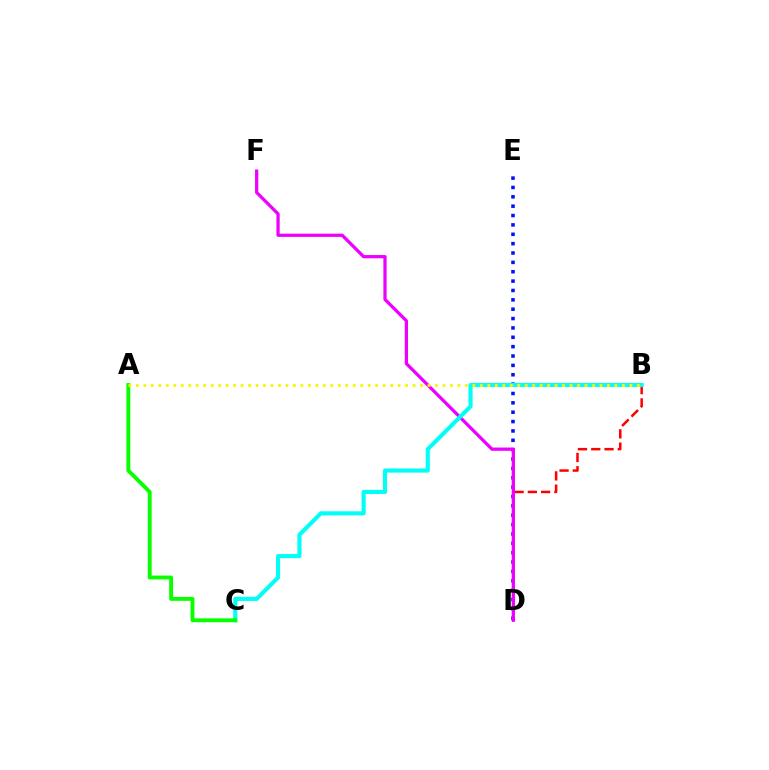{('B', 'D'): [{'color': '#ff0000', 'line_style': 'dashed', 'thickness': 1.8}], ('D', 'E'): [{'color': '#0010ff', 'line_style': 'dotted', 'thickness': 2.54}], ('D', 'F'): [{'color': '#ee00ff', 'line_style': 'solid', 'thickness': 2.34}], ('B', 'C'): [{'color': '#00fff6', 'line_style': 'solid', 'thickness': 2.96}], ('A', 'C'): [{'color': '#08ff00', 'line_style': 'solid', 'thickness': 2.79}], ('A', 'B'): [{'color': '#fcf500', 'line_style': 'dotted', 'thickness': 2.03}]}